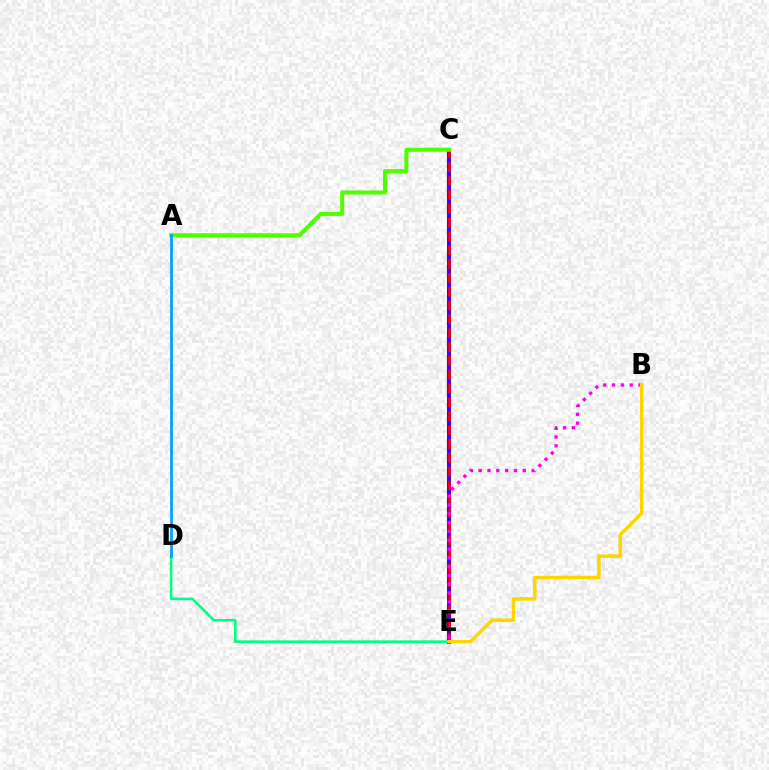{('C', 'E'): [{'color': '#3700ff', 'line_style': 'solid', 'thickness': 2.9}, {'color': '#ff0000', 'line_style': 'dashed', 'thickness': 1.88}], ('B', 'E'): [{'color': '#ff00ed', 'line_style': 'dotted', 'thickness': 2.39}, {'color': '#ffd500', 'line_style': 'solid', 'thickness': 2.53}], ('D', 'E'): [{'color': '#00ff86', 'line_style': 'solid', 'thickness': 1.86}], ('A', 'C'): [{'color': '#4fff00', 'line_style': 'solid', 'thickness': 2.93}], ('A', 'D'): [{'color': '#009eff', 'line_style': 'solid', 'thickness': 1.96}]}